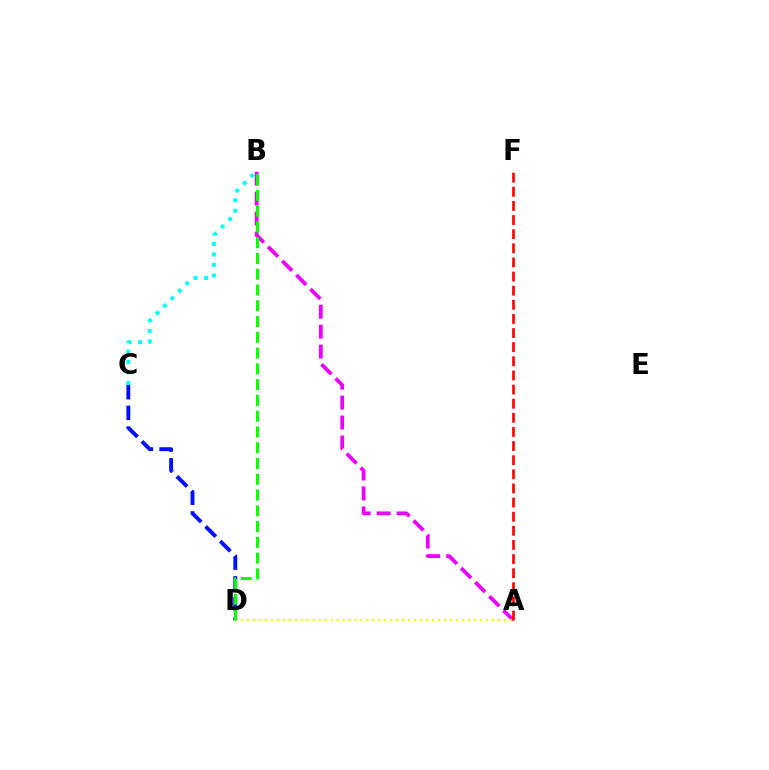{('B', 'C'): [{'color': '#00fff6', 'line_style': 'dotted', 'thickness': 2.85}], ('A', 'B'): [{'color': '#ee00ff', 'line_style': 'dashed', 'thickness': 2.71}], ('C', 'D'): [{'color': '#0010ff', 'line_style': 'dashed', 'thickness': 2.81}], ('A', 'D'): [{'color': '#fcf500', 'line_style': 'dotted', 'thickness': 1.62}], ('A', 'F'): [{'color': '#ff0000', 'line_style': 'dashed', 'thickness': 1.92}], ('B', 'D'): [{'color': '#08ff00', 'line_style': 'dashed', 'thickness': 2.14}]}